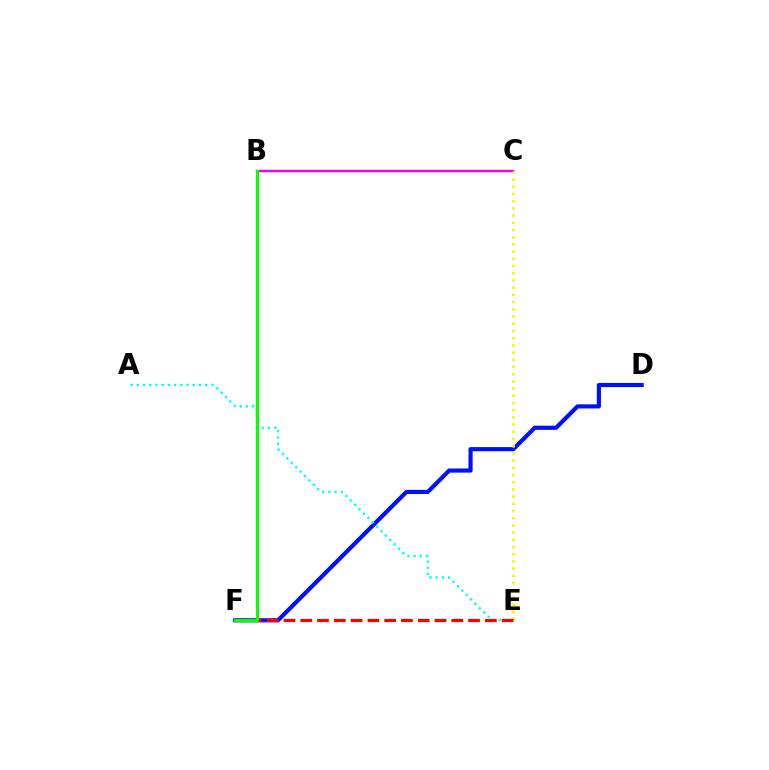{('B', 'C'): [{'color': '#ee00ff', 'line_style': 'solid', 'thickness': 1.72}], ('D', 'F'): [{'color': '#0010ff', 'line_style': 'solid', 'thickness': 2.99}], ('A', 'E'): [{'color': '#00fff6', 'line_style': 'dotted', 'thickness': 1.69}], ('C', 'E'): [{'color': '#fcf500', 'line_style': 'dotted', 'thickness': 1.96}], ('E', 'F'): [{'color': '#ff0000', 'line_style': 'dashed', 'thickness': 2.28}], ('B', 'F'): [{'color': '#08ff00', 'line_style': 'solid', 'thickness': 2.26}]}